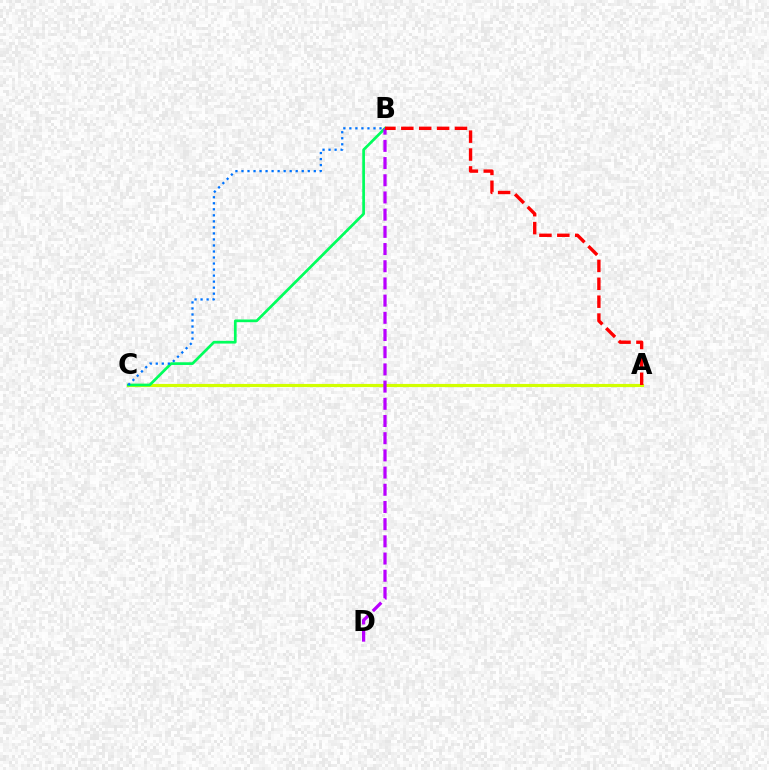{('A', 'C'): [{'color': '#d1ff00', 'line_style': 'solid', 'thickness': 2.27}], ('B', 'C'): [{'color': '#00ff5c', 'line_style': 'solid', 'thickness': 1.95}, {'color': '#0074ff', 'line_style': 'dotted', 'thickness': 1.64}], ('B', 'D'): [{'color': '#b900ff', 'line_style': 'dashed', 'thickness': 2.34}], ('A', 'B'): [{'color': '#ff0000', 'line_style': 'dashed', 'thickness': 2.43}]}